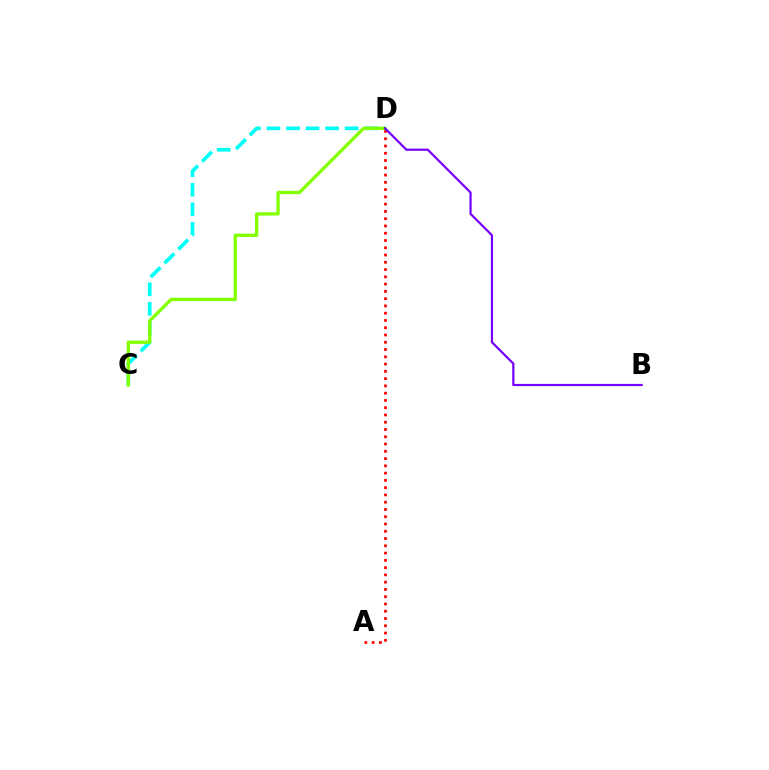{('A', 'D'): [{'color': '#ff0000', 'line_style': 'dotted', 'thickness': 1.98}], ('C', 'D'): [{'color': '#00fff6', 'line_style': 'dashed', 'thickness': 2.66}, {'color': '#84ff00', 'line_style': 'solid', 'thickness': 2.4}], ('B', 'D'): [{'color': '#7200ff', 'line_style': 'solid', 'thickness': 1.58}]}